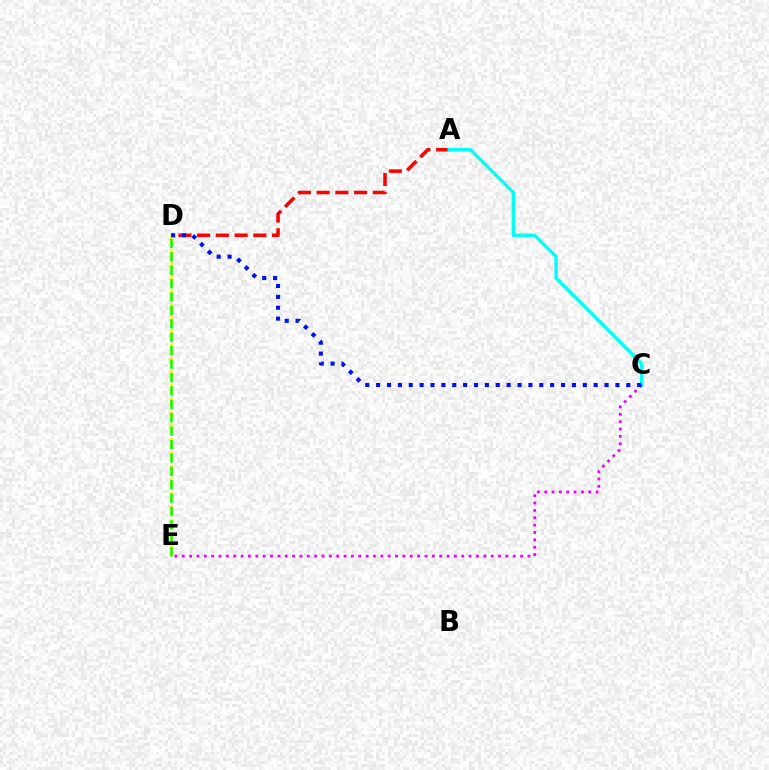{('A', 'D'): [{'color': '#ff0000', 'line_style': 'dashed', 'thickness': 2.54}], ('A', 'C'): [{'color': '#00fff6', 'line_style': 'solid', 'thickness': 2.42}], ('C', 'E'): [{'color': '#ee00ff', 'line_style': 'dotted', 'thickness': 2.0}], ('D', 'E'): [{'color': '#fcf500', 'line_style': 'dashed', 'thickness': 1.83}, {'color': '#08ff00', 'line_style': 'dashed', 'thickness': 1.82}], ('C', 'D'): [{'color': '#0010ff', 'line_style': 'dotted', 'thickness': 2.96}]}